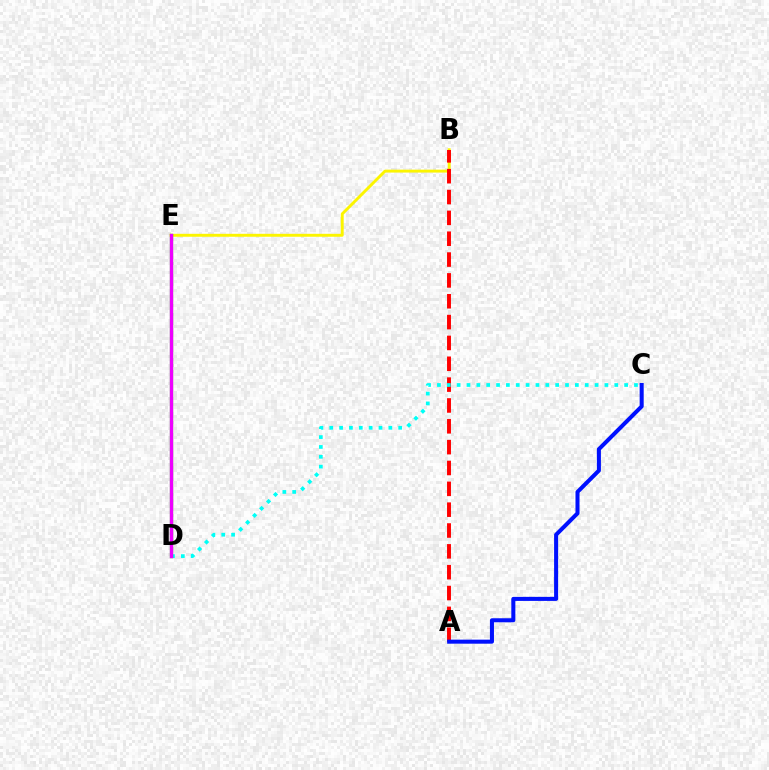{('B', 'E'): [{'color': '#fcf500', 'line_style': 'solid', 'thickness': 2.11}], ('A', 'B'): [{'color': '#ff0000', 'line_style': 'dashed', 'thickness': 2.83}], ('A', 'C'): [{'color': '#0010ff', 'line_style': 'solid', 'thickness': 2.91}], ('C', 'D'): [{'color': '#00fff6', 'line_style': 'dotted', 'thickness': 2.68}], ('D', 'E'): [{'color': '#08ff00', 'line_style': 'solid', 'thickness': 2.32}, {'color': '#ee00ff', 'line_style': 'solid', 'thickness': 2.42}]}